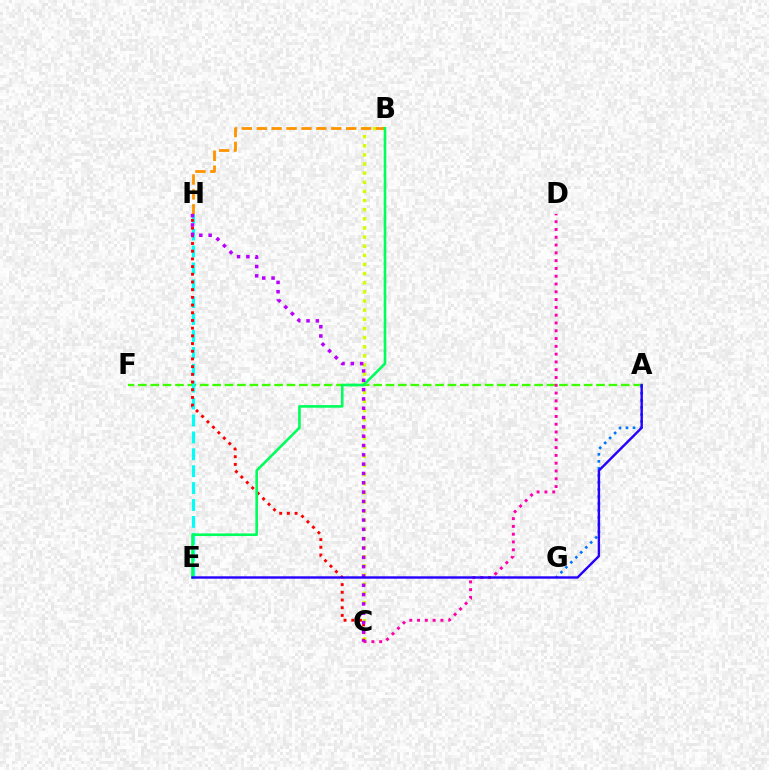{('A', 'F'): [{'color': '#3dff00', 'line_style': 'dashed', 'thickness': 1.68}], ('A', 'G'): [{'color': '#0074ff', 'line_style': 'dotted', 'thickness': 1.91}], ('B', 'C'): [{'color': '#d1ff00', 'line_style': 'dotted', 'thickness': 2.48}], ('B', 'H'): [{'color': '#ff9400', 'line_style': 'dashed', 'thickness': 2.02}], ('C', 'D'): [{'color': '#ff00ac', 'line_style': 'dotted', 'thickness': 2.12}], ('E', 'H'): [{'color': '#00fff6', 'line_style': 'dashed', 'thickness': 2.3}], ('C', 'H'): [{'color': '#ff0000', 'line_style': 'dotted', 'thickness': 2.09}, {'color': '#b900ff', 'line_style': 'dotted', 'thickness': 2.53}], ('B', 'E'): [{'color': '#00ff5c', 'line_style': 'solid', 'thickness': 1.89}], ('A', 'E'): [{'color': '#2500ff', 'line_style': 'solid', 'thickness': 1.73}]}